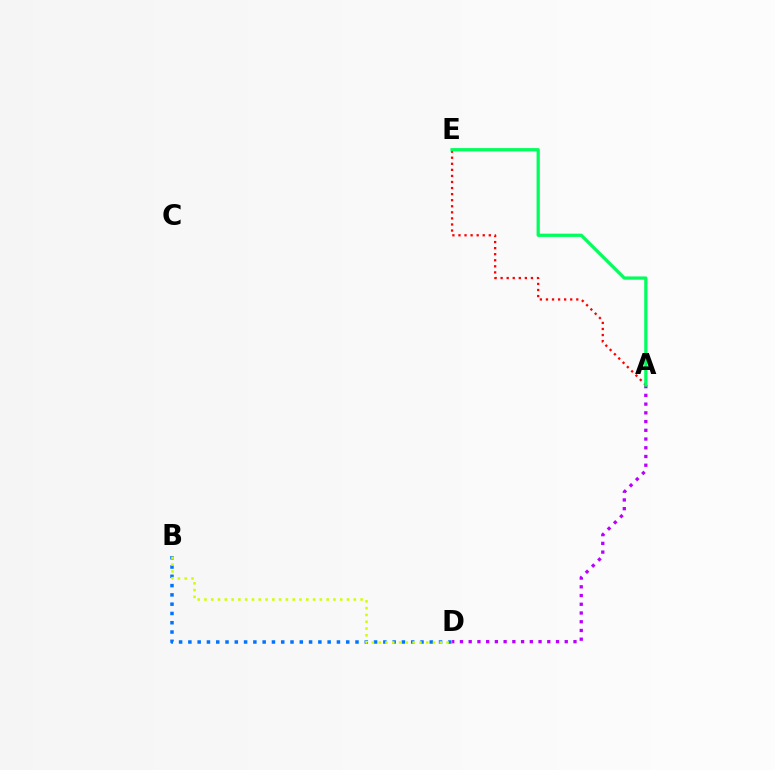{('B', 'D'): [{'color': '#0074ff', 'line_style': 'dotted', 'thickness': 2.52}, {'color': '#d1ff00', 'line_style': 'dotted', 'thickness': 1.84}], ('A', 'E'): [{'color': '#ff0000', 'line_style': 'dotted', 'thickness': 1.65}, {'color': '#00ff5c', 'line_style': 'solid', 'thickness': 2.33}], ('A', 'D'): [{'color': '#b900ff', 'line_style': 'dotted', 'thickness': 2.37}]}